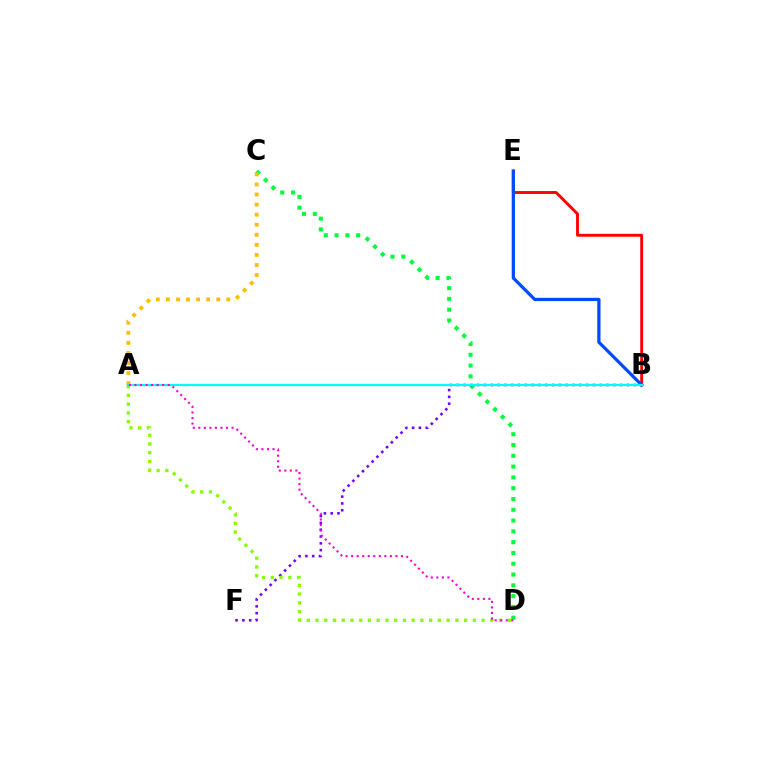{('B', 'E'): [{'color': '#ff0000', 'line_style': 'solid', 'thickness': 2.08}, {'color': '#004bff', 'line_style': 'solid', 'thickness': 2.33}], ('C', 'D'): [{'color': '#00ff39', 'line_style': 'dotted', 'thickness': 2.93}], ('A', 'C'): [{'color': '#ffbd00', 'line_style': 'dotted', 'thickness': 2.73}], ('B', 'F'): [{'color': '#7200ff', 'line_style': 'dotted', 'thickness': 1.85}], ('A', 'D'): [{'color': '#84ff00', 'line_style': 'dotted', 'thickness': 2.38}, {'color': '#ff00cf', 'line_style': 'dotted', 'thickness': 1.5}], ('A', 'B'): [{'color': '#00fff6', 'line_style': 'solid', 'thickness': 1.61}]}